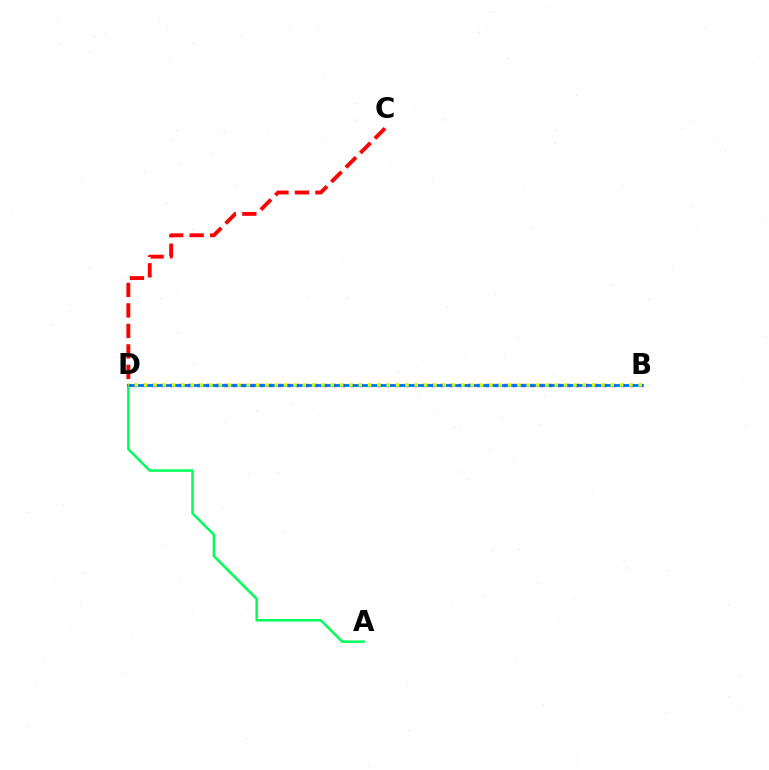{('B', 'D'): [{'color': '#b900ff', 'line_style': 'dotted', 'thickness': 2.45}, {'color': '#0074ff', 'line_style': 'solid', 'thickness': 2.04}, {'color': '#d1ff00', 'line_style': 'dotted', 'thickness': 2.54}], ('C', 'D'): [{'color': '#ff0000', 'line_style': 'dashed', 'thickness': 2.78}], ('A', 'D'): [{'color': '#00ff5c', 'line_style': 'solid', 'thickness': 1.82}]}